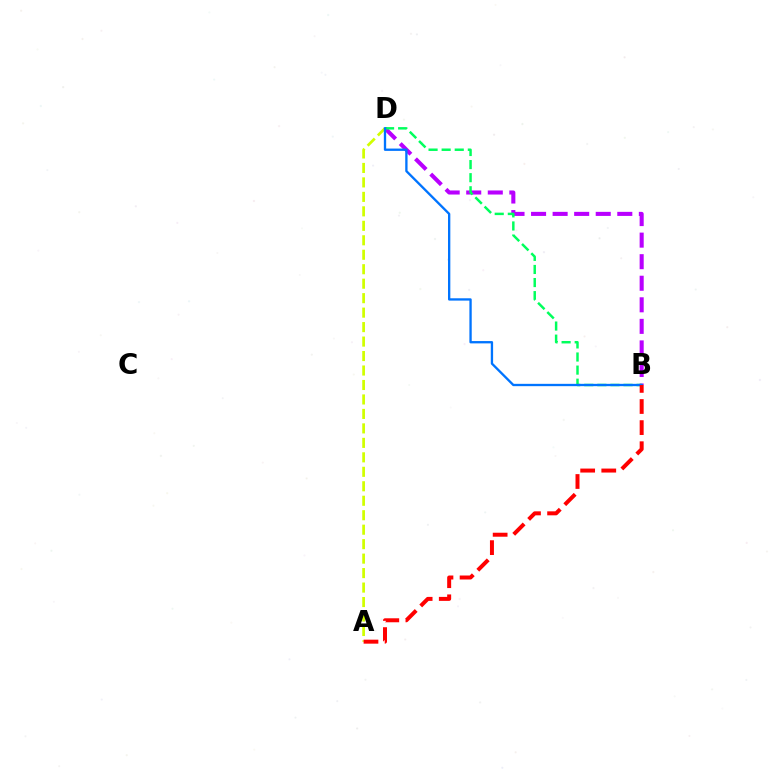{('B', 'D'): [{'color': '#b900ff', 'line_style': 'dashed', 'thickness': 2.93}, {'color': '#00ff5c', 'line_style': 'dashed', 'thickness': 1.78}, {'color': '#0074ff', 'line_style': 'solid', 'thickness': 1.67}], ('A', 'D'): [{'color': '#d1ff00', 'line_style': 'dashed', 'thickness': 1.97}], ('A', 'B'): [{'color': '#ff0000', 'line_style': 'dashed', 'thickness': 2.87}]}